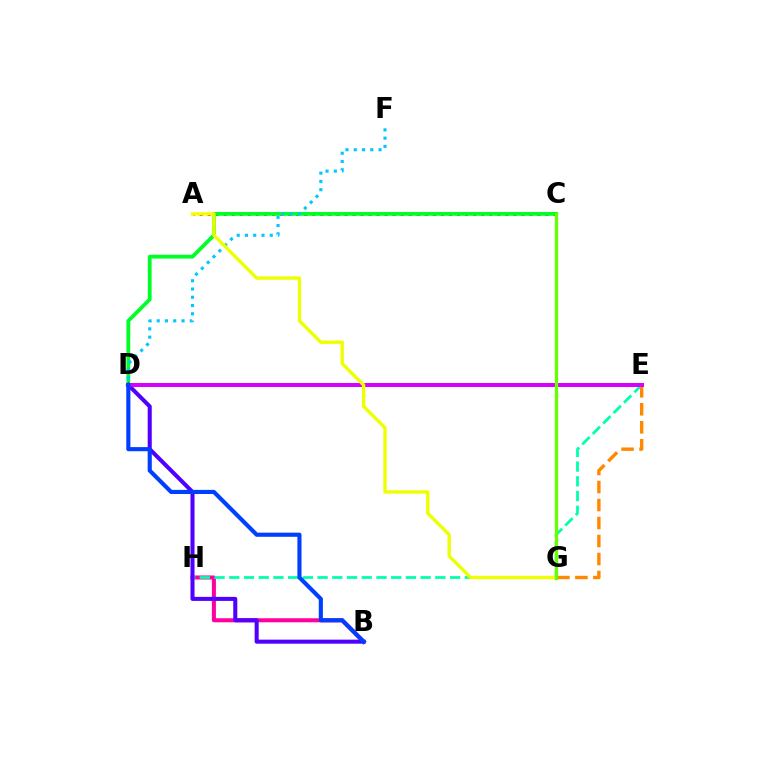{('B', 'H'): [{'color': '#ff00a0', 'line_style': 'solid', 'thickness': 2.9}], ('E', 'H'): [{'color': '#00ffaf', 'line_style': 'dashed', 'thickness': 2.0}], ('A', 'C'): [{'color': '#ff0000', 'line_style': 'dotted', 'thickness': 2.19}], ('C', 'D'): [{'color': '#00ff27', 'line_style': 'solid', 'thickness': 2.74}], ('B', 'D'): [{'color': '#4f00ff', 'line_style': 'solid', 'thickness': 2.92}, {'color': '#003fff', 'line_style': 'solid', 'thickness': 2.97}], ('E', 'G'): [{'color': '#ff8800', 'line_style': 'dashed', 'thickness': 2.45}], ('D', 'E'): [{'color': '#d600ff', 'line_style': 'solid', 'thickness': 2.88}], ('D', 'F'): [{'color': '#00c7ff', 'line_style': 'dotted', 'thickness': 2.25}], ('A', 'G'): [{'color': '#eeff00', 'line_style': 'solid', 'thickness': 2.42}], ('C', 'G'): [{'color': '#66ff00', 'line_style': 'solid', 'thickness': 2.36}]}